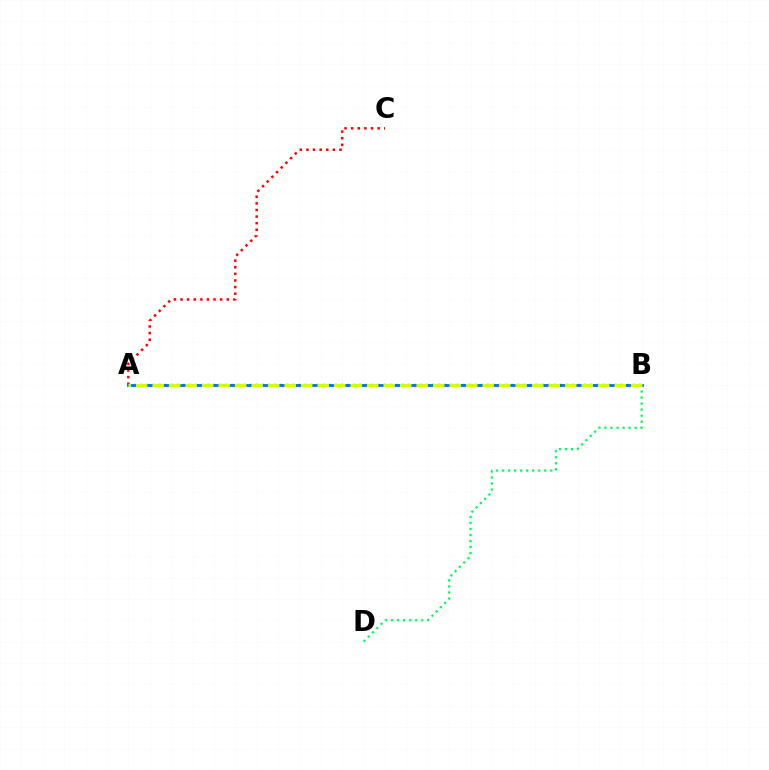{('A', 'B'): [{'color': '#b900ff', 'line_style': 'dotted', 'thickness': 1.65}, {'color': '#0074ff', 'line_style': 'solid', 'thickness': 2.06}, {'color': '#d1ff00', 'line_style': 'dashed', 'thickness': 2.24}], ('B', 'D'): [{'color': '#00ff5c', 'line_style': 'dotted', 'thickness': 1.64}], ('A', 'C'): [{'color': '#ff0000', 'line_style': 'dotted', 'thickness': 1.8}]}